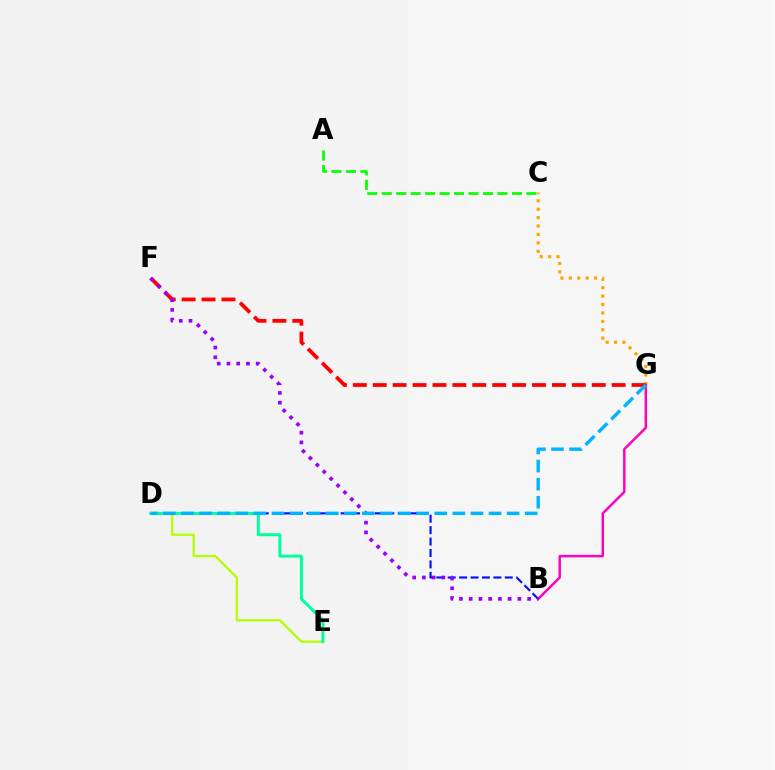{('C', 'G'): [{'color': '#ffa500', 'line_style': 'dotted', 'thickness': 2.29}], ('B', 'G'): [{'color': '#ff00bd', 'line_style': 'solid', 'thickness': 1.78}], ('D', 'E'): [{'color': '#b3ff00', 'line_style': 'solid', 'thickness': 1.63}, {'color': '#00ff9d', 'line_style': 'solid', 'thickness': 2.13}], ('B', 'D'): [{'color': '#0010ff', 'line_style': 'dashed', 'thickness': 1.55}], ('F', 'G'): [{'color': '#ff0000', 'line_style': 'dashed', 'thickness': 2.7}], ('B', 'F'): [{'color': '#9b00ff', 'line_style': 'dotted', 'thickness': 2.65}], ('D', 'G'): [{'color': '#00b5ff', 'line_style': 'dashed', 'thickness': 2.46}], ('A', 'C'): [{'color': '#08ff00', 'line_style': 'dashed', 'thickness': 1.96}]}